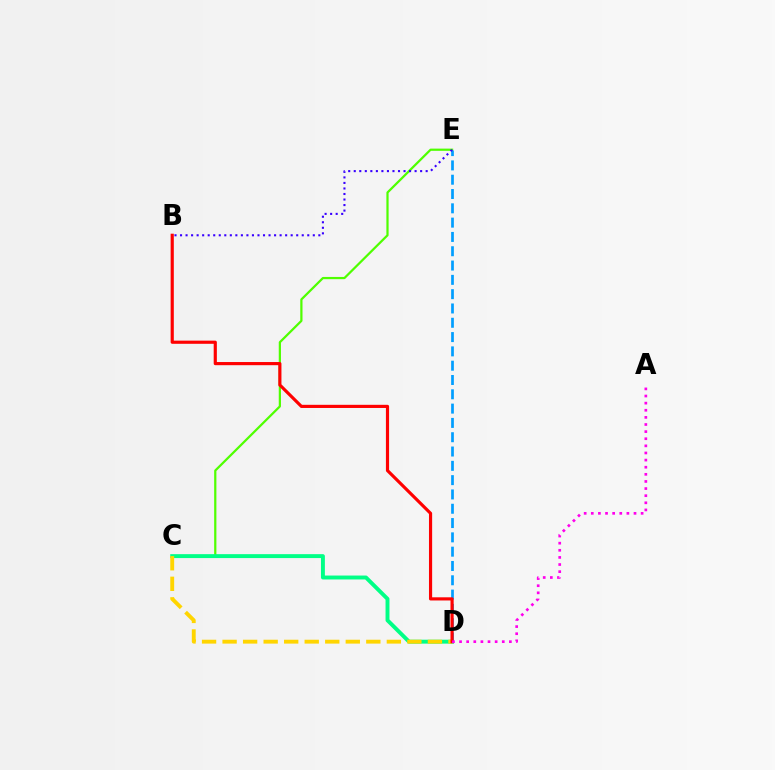{('C', 'E'): [{'color': '#4fff00', 'line_style': 'solid', 'thickness': 1.6}], ('C', 'D'): [{'color': '#00ff86', 'line_style': 'solid', 'thickness': 2.82}, {'color': '#ffd500', 'line_style': 'dashed', 'thickness': 2.79}], ('D', 'E'): [{'color': '#009eff', 'line_style': 'dashed', 'thickness': 1.94}], ('B', 'E'): [{'color': '#3700ff', 'line_style': 'dotted', 'thickness': 1.5}], ('B', 'D'): [{'color': '#ff0000', 'line_style': 'solid', 'thickness': 2.28}], ('A', 'D'): [{'color': '#ff00ed', 'line_style': 'dotted', 'thickness': 1.93}]}